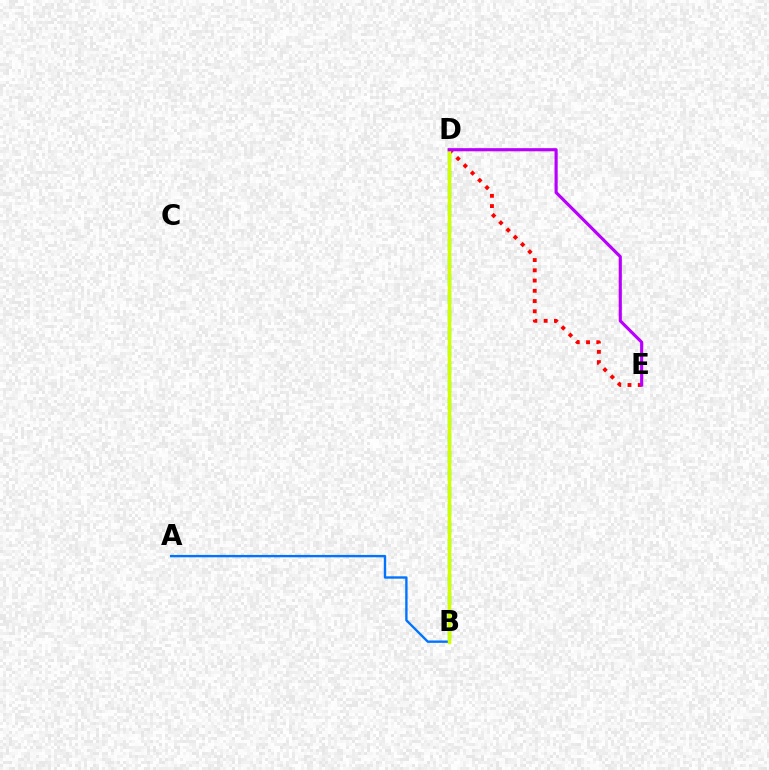{('B', 'D'): [{'color': '#00ff5c', 'line_style': 'dashed', 'thickness': 2.4}, {'color': '#d1ff00', 'line_style': 'solid', 'thickness': 2.51}], ('A', 'B'): [{'color': '#0074ff', 'line_style': 'solid', 'thickness': 1.71}], ('D', 'E'): [{'color': '#ff0000', 'line_style': 'dotted', 'thickness': 2.78}, {'color': '#b900ff', 'line_style': 'solid', 'thickness': 2.26}]}